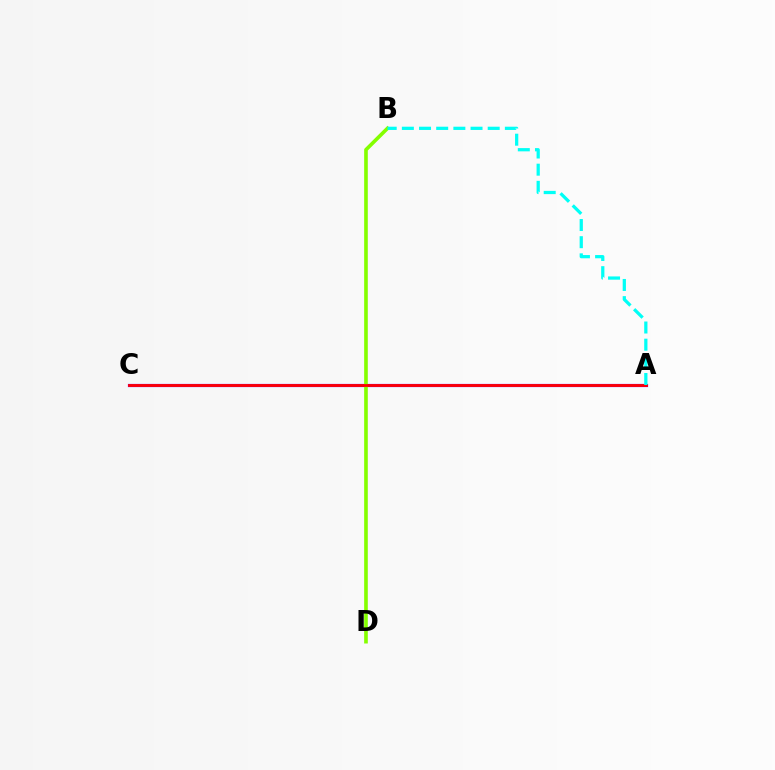{('A', 'C'): [{'color': '#7200ff', 'line_style': 'solid', 'thickness': 2.3}, {'color': '#ff0000', 'line_style': 'solid', 'thickness': 2.01}], ('B', 'D'): [{'color': '#84ff00', 'line_style': 'solid', 'thickness': 2.62}], ('A', 'B'): [{'color': '#00fff6', 'line_style': 'dashed', 'thickness': 2.33}]}